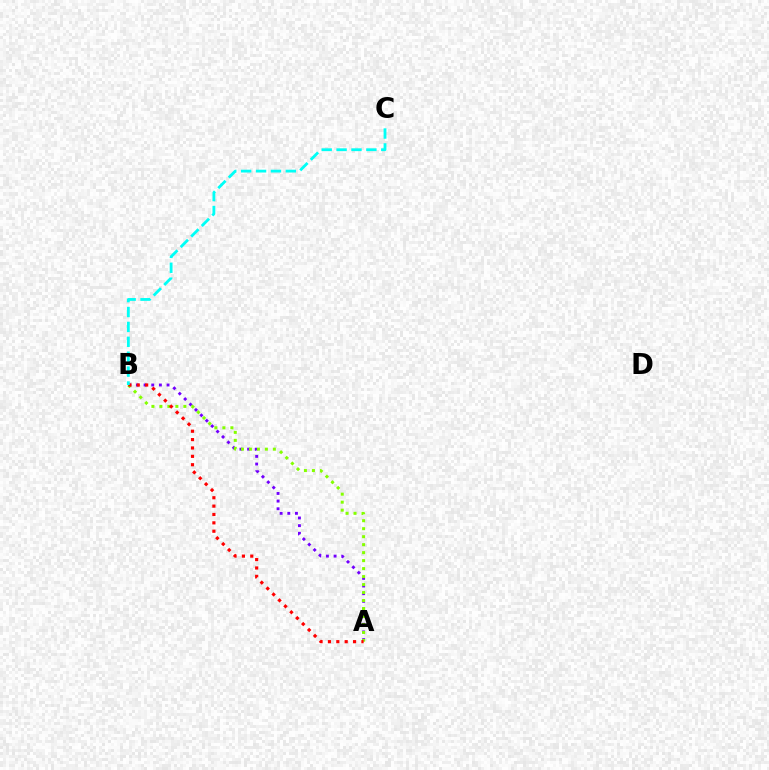{('A', 'B'): [{'color': '#7200ff', 'line_style': 'dotted', 'thickness': 2.08}, {'color': '#84ff00', 'line_style': 'dotted', 'thickness': 2.17}, {'color': '#ff0000', 'line_style': 'dotted', 'thickness': 2.28}], ('B', 'C'): [{'color': '#00fff6', 'line_style': 'dashed', 'thickness': 2.02}]}